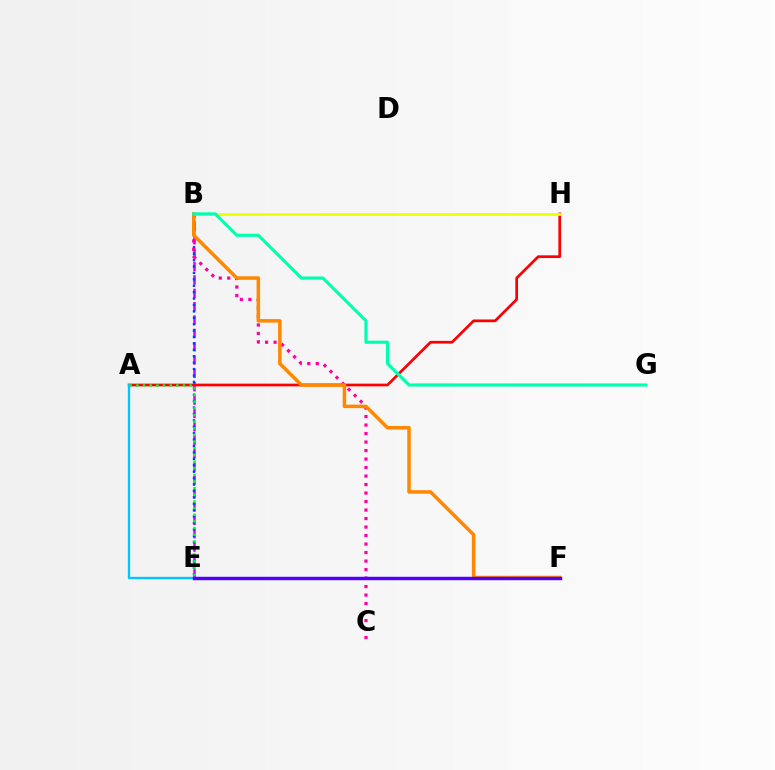{('B', 'E'): [{'color': '#d600ff', 'line_style': 'dashed', 'thickness': 1.81}, {'color': '#003fff', 'line_style': 'dotted', 'thickness': 1.74}], ('A', 'H'): [{'color': '#ff0000', 'line_style': 'solid', 'thickness': 1.95}], ('E', 'F'): [{'color': '#66ff00', 'line_style': 'solid', 'thickness': 2.08}, {'color': '#4f00ff', 'line_style': 'solid', 'thickness': 2.47}], ('B', 'C'): [{'color': '#ff00a0', 'line_style': 'dotted', 'thickness': 2.31}], ('A', 'E'): [{'color': '#00c7ff', 'line_style': 'solid', 'thickness': 1.67}, {'color': '#00ff27', 'line_style': 'dotted', 'thickness': 1.81}], ('B', 'H'): [{'color': '#eeff00', 'line_style': 'solid', 'thickness': 1.94}], ('B', 'F'): [{'color': '#ff8800', 'line_style': 'solid', 'thickness': 2.53}], ('B', 'G'): [{'color': '#00ffaf', 'line_style': 'solid', 'thickness': 2.26}]}